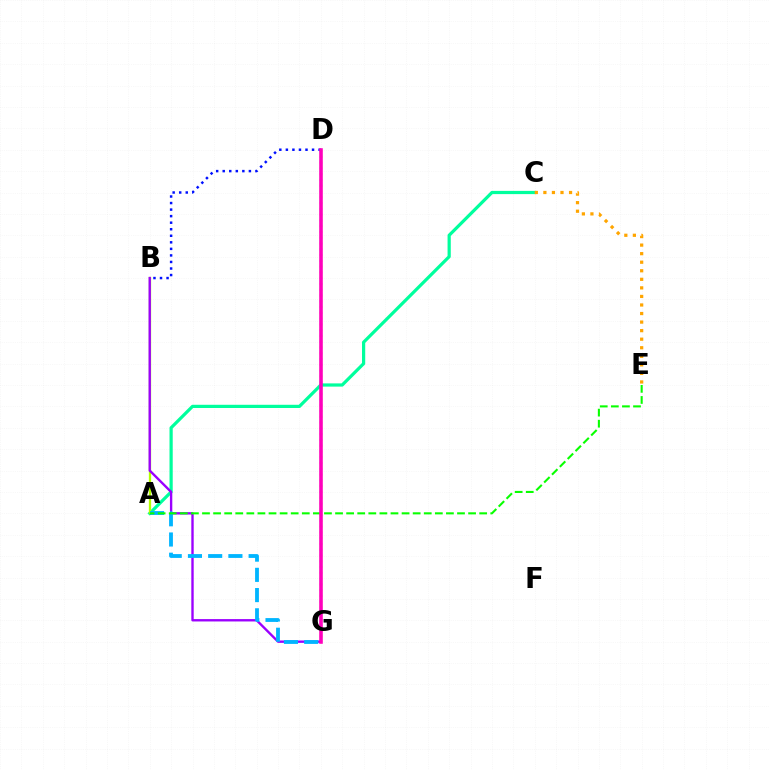{('A', 'C'): [{'color': '#00ff9d', 'line_style': 'solid', 'thickness': 2.32}], ('C', 'E'): [{'color': '#ffa500', 'line_style': 'dotted', 'thickness': 2.32}], ('D', 'G'): [{'color': '#ff0000', 'line_style': 'dotted', 'thickness': 1.57}, {'color': '#ff00bd', 'line_style': 'solid', 'thickness': 2.58}], ('B', 'D'): [{'color': '#0010ff', 'line_style': 'dotted', 'thickness': 1.78}], ('A', 'B'): [{'color': '#b3ff00', 'line_style': 'solid', 'thickness': 1.66}], ('B', 'G'): [{'color': '#9b00ff', 'line_style': 'solid', 'thickness': 1.71}], ('A', 'G'): [{'color': '#00b5ff', 'line_style': 'dashed', 'thickness': 2.75}], ('A', 'E'): [{'color': '#08ff00', 'line_style': 'dashed', 'thickness': 1.51}]}